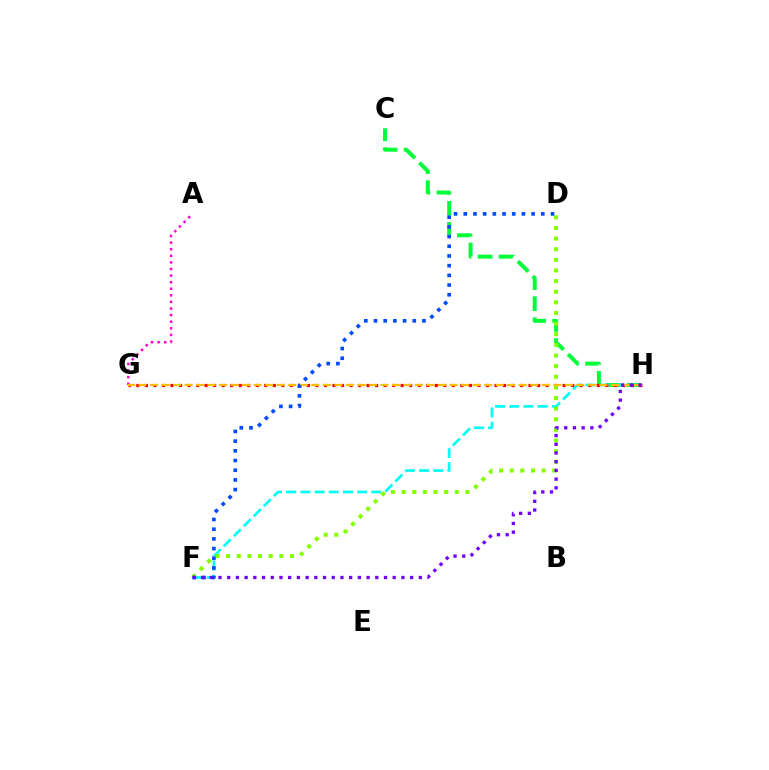{('C', 'H'): [{'color': '#00ff39', 'line_style': 'dashed', 'thickness': 2.86}], ('F', 'H'): [{'color': '#00fff6', 'line_style': 'dashed', 'thickness': 1.93}, {'color': '#7200ff', 'line_style': 'dotted', 'thickness': 2.37}], ('G', 'H'): [{'color': '#ff0000', 'line_style': 'dotted', 'thickness': 2.32}, {'color': '#ffbd00', 'line_style': 'dashed', 'thickness': 1.57}], ('D', 'F'): [{'color': '#84ff00', 'line_style': 'dotted', 'thickness': 2.89}, {'color': '#004bff', 'line_style': 'dotted', 'thickness': 2.63}], ('A', 'G'): [{'color': '#ff00cf', 'line_style': 'dotted', 'thickness': 1.79}]}